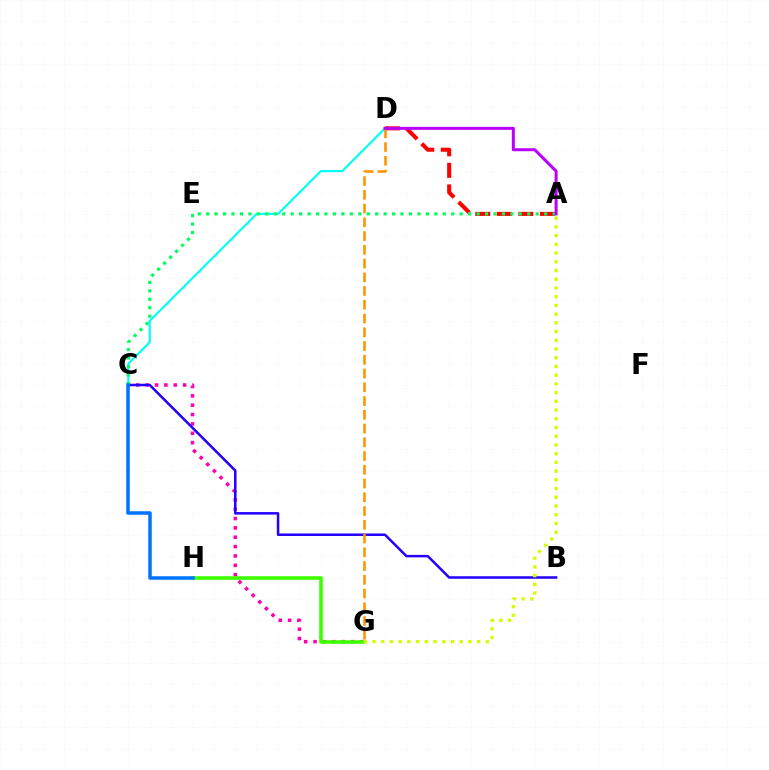{('C', 'D'): [{'color': '#00fff6', 'line_style': 'solid', 'thickness': 1.56}], ('A', 'D'): [{'color': '#ff0000', 'line_style': 'dashed', 'thickness': 2.93}, {'color': '#b900ff', 'line_style': 'solid', 'thickness': 2.17}], ('C', 'G'): [{'color': '#ff00ac', 'line_style': 'dotted', 'thickness': 2.54}], ('G', 'H'): [{'color': '#3dff00', 'line_style': 'solid', 'thickness': 2.59}], ('B', 'C'): [{'color': '#2500ff', 'line_style': 'solid', 'thickness': 1.81}], ('A', 'C'): [{'color': '#00ff5c', 'line_style': 'dotted', 'thickness': 2.3}], ('D', 'G'): [{'color': '#ff9400', 'line_style': 'dashed', 'thickness': 1.87}], ('A', 'G'): [{'color': '#d1ff00', 'line_style': 'dotted', 'thickness': 2.37}], ('C', 'H'): [{'color': '#0074ff', 'line_style': 'solid', 'thickness': 2.53}]}